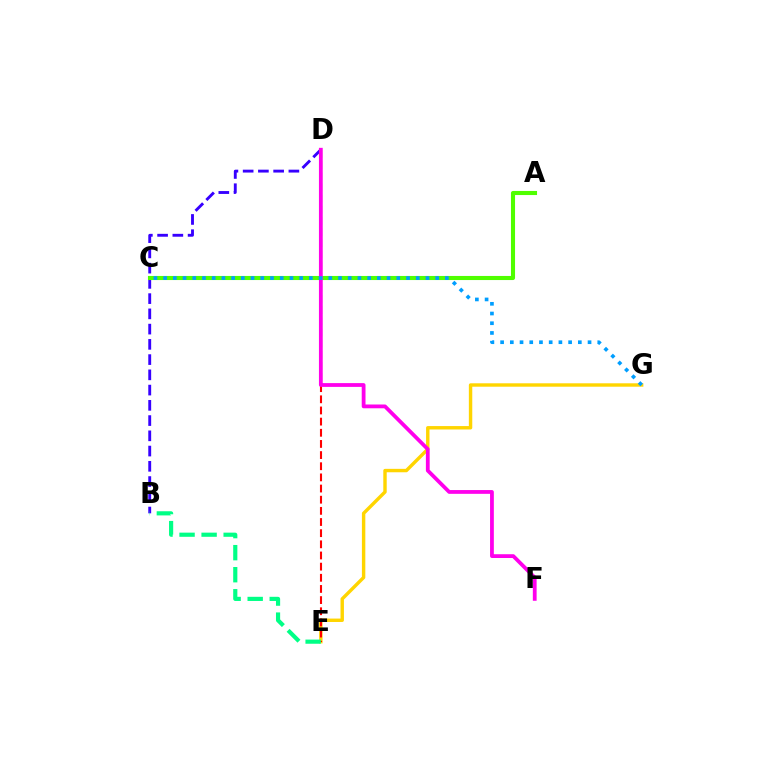{('E', 'G'): [{'color': '#ffd500', 'line_style': 'solid', 'thickness': 2.46}], ('B', 'D'): [{'color': '#3700ff', 'line_style': 'dashed', 'thickness': 2.07}], ('D', 'E'): [{'color': '#ff0000', 'line_style': 'dashed', 'thickness': 1.52}], ('A', 'C'): [{'color': '#4fff00', 'line_style': 'solid', 'thickness': 2.95}], ('D', 'F'): [{'color': '#ff00ed', 'line_style': 'solid', 'thickness': 2.72}], ('C', 'G'): [{'color': '#009eff', 'line_style': 'dotted', 'thickness': 2.64}], ('B', 'E'): [{'color': '#00ff86', 'line_style': 'dashed', 'thickness': 3.0}]}